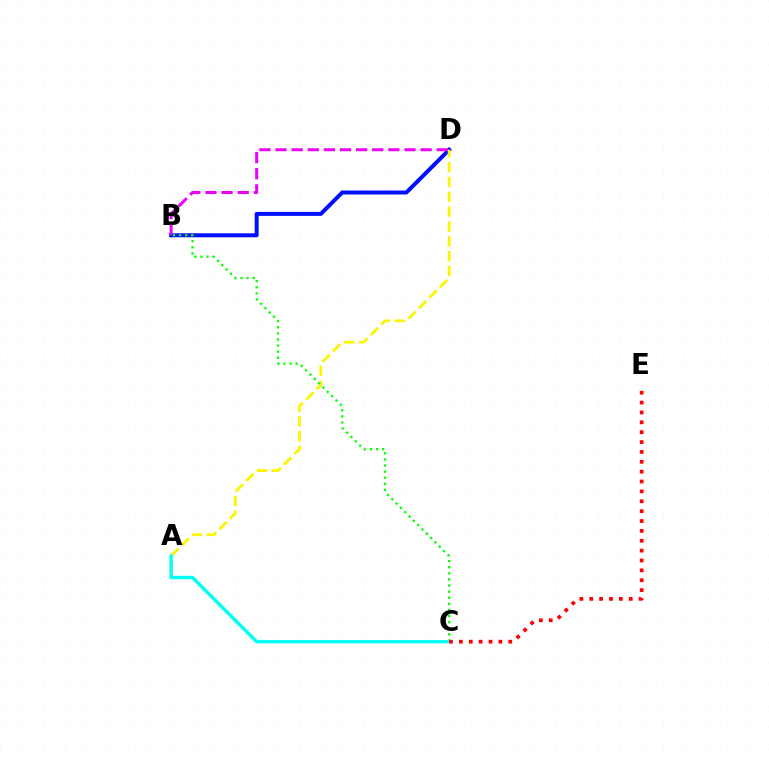{('B', 'D'): [{'color': '#0010ff', 'line_style': 'solid', 'thickness': 2.87}, {'color': '#ee00ff', 'line_style': 'dashed', 'thickness': 2.19}], ('A', 'D'): [{'color': '#fcf500', 'line_style': 'dashed', 'thickness': 2.02}], ('B', 'C'): [{'color': '#08ff00', 'line_style': 'dotted', 'thickness': 1.66}], ('A', 'C'): [{'color': '#00fff6', 'line_style': 'solid', 'thickness': 2.46}], ('C', 'E'): [{'color': '#ff0000', 'line_style': 'dotted', 'thickness': 2.68}]}